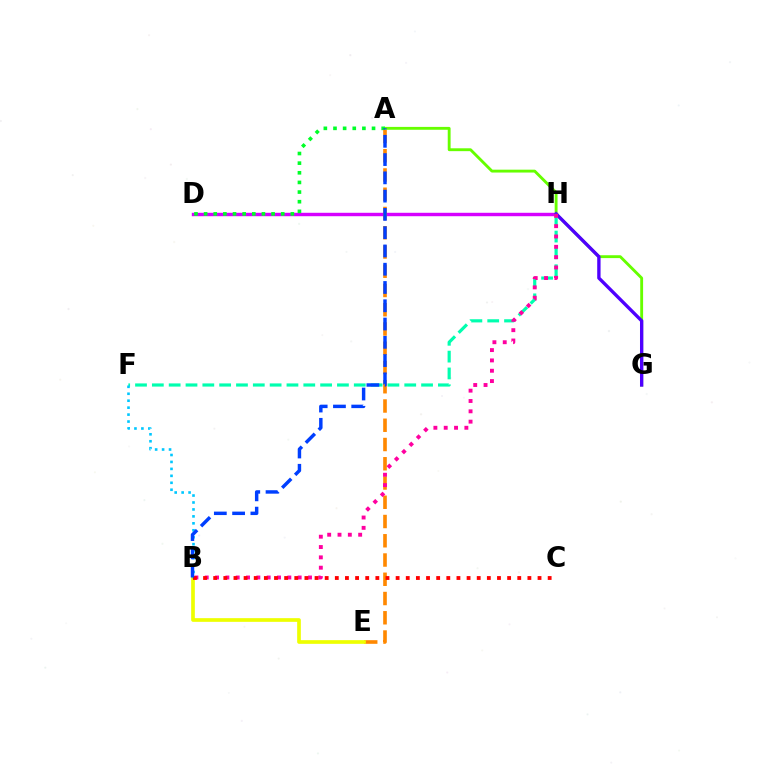{('D', 'H'): [{'color': '#d600ff', 'line_style': 'solid', 'thickness': 2.46}], ('A', 'G'): [{'color': '#66ff00', 'line_style': 'solid', 'thickness': 2.06}], ('G', 'H'): [{'color': '#4f00ff', 'line_style': 'solid', 'thickness': 2.41}], ('A', 'D'): [{'color': '#00ff27', 'line_style': 'dotted', 'thickness': 2.62}], ('A', 'E'): [{'color': '#ff8800', 'line_style': 'dashed', 'thickness': 2.62}], ('F', 'H'): [{'color': '#00ffaf', 'line_style': 'dashed', 'thickness': 2.29}], ('B', 'H'): [{'color': '#ff00a0', 'line_style': 'dotted', 'thickness': 2.81}], ('B', 'E'): [{'color': '#eeff00', 'line_style': 'solid', 'thickness': 2.65}], ('B', 'F'): [{'color': '#00c7ff', 'line_style': 'dotted', 'thickness': 1.89}], ('B', 'C'): [{'color': '#ff0000', 'line_style': 'dotted', 'thickness': 2.75}], ('A', 'B'): [{'color': '#003fff', 'line_style': 'dashed', 'thickness': 2.48}]}